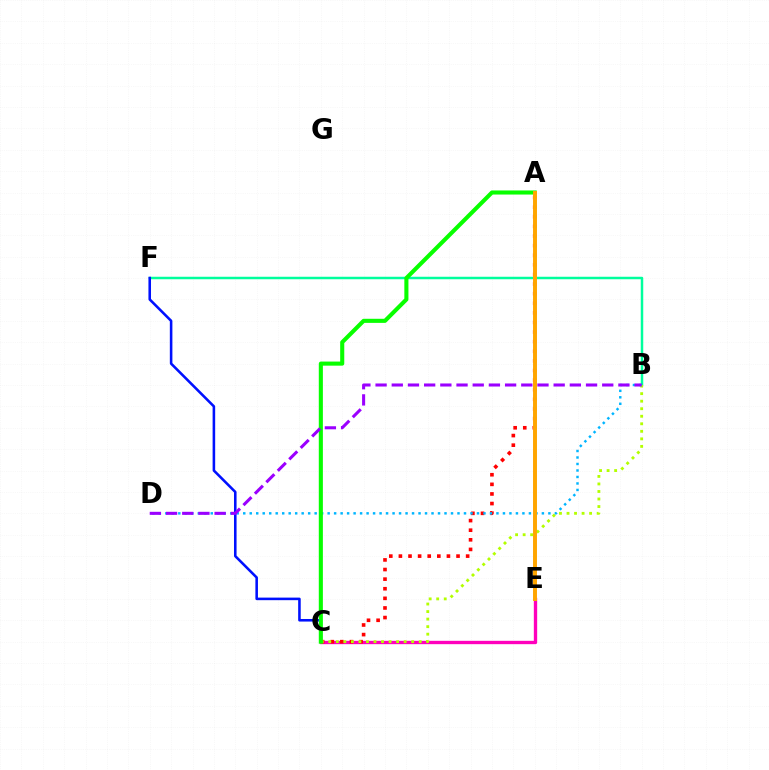{('C', 'E'): [{'color': '#ff00bd', 'line_style': 'solid', 'thickness': 2.41}], ('B', 'F'): [{'color': '#00ff9d', 'line_style': 'solid', 'thickness': 1.79}], ('A', 'C'): [{'color': '#ff0000', 'line_style': 'dotted', 'thickness': 2.61}, {'color': '#08ff00', 'line_style': 'solid', 'thickness': 2.94}], ('B', 'C'): [{'color': '#b3ff00', 'line_style': 'dotted', 'thickness': 2.05}], ('B', 'D'): [{'color': '#00b5ff', 'line_style': 'dotted', 'thickness': 1.76}, {'color': '#9b00ff', 'line_style': 'dashed', 'thickness': 2.2}], ('C', 'F'): [{'color': '#0010ff', 'line_style': 'solid', 'thickness': 1.85}], ('A', 'E'): [{'color': '#ffa500', 'line_style': 'solid', 'thickness': 2.84}]}